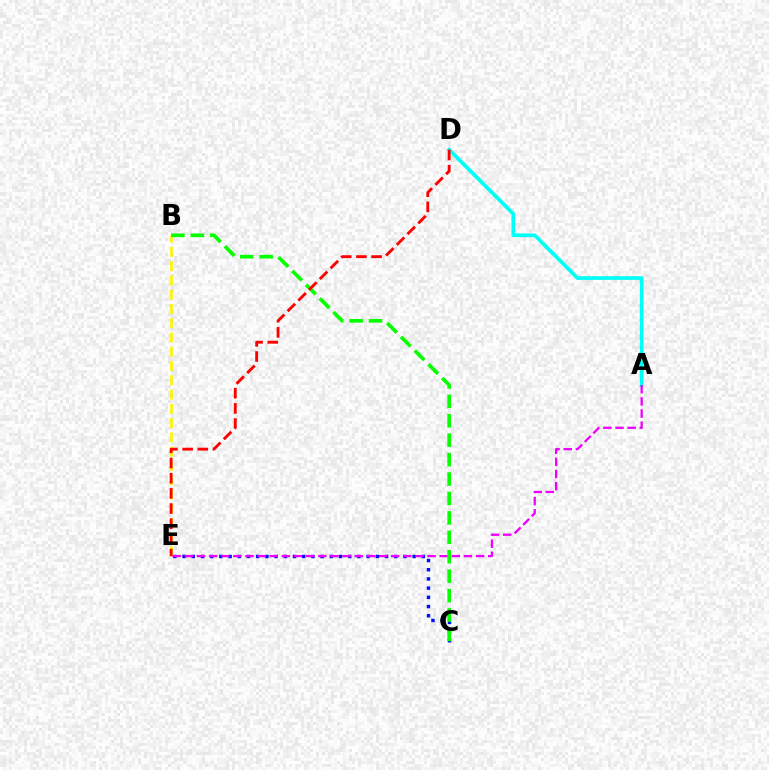{('B', 'E'): [{'color': '#fcf500', 'line_style': 'dashed', 'thickness': 1.94}], ('A', 'D'): [{'color': '#00fff6', 'line_style': 'solid', 'thickness': 2.67}], ('C', 'E'): [{'color': '#0010ff', 'line_style': 'dotted', 'thickness': 2.5}], ('A', 'E'): [{'color': '#ee00ff', 'line_style': 'dashed', 'thickness': 1.65}], ('B', 'C'): [{'color': '#08ff00', 'line_style': 'dashed', 'thickness': 2.64}], ('D', 'E'): [{'color': '#ff0000', 'line_style': 'dashed', 'thickness': 2.06}]}